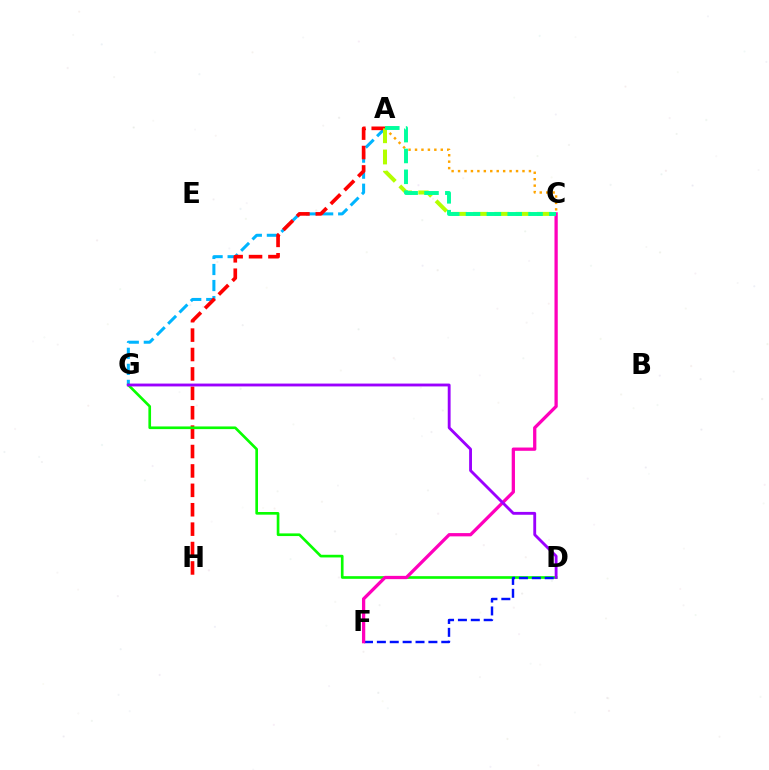{('A', 'C'): [{'color': '#ffa500', 'line_style': 'dotted', 'thickness': 1.75}, {'color': '#b3ff00', 'line_style': 'dashed', 'thickness': 2.88}, {'color': '#00ff9d', 'line_style': 'dashed', 'thickness': 2.83}], ('A', 'G'): [{'color': '#00b5ff', 'line_style': 'dashed', 'thickness': 2.18}], ('A', 'H'): [{'color': '#ff0000', 'line_style': 'dashed', 'thickness': 2.64}], ('D', 'G'): [{'color': '#08ff00', 'line_style': 'solid', 'thickness': 1.92}, {'color': '#9b00ff', 'line_style': 'solid', 'thickness': 2.05}], ('D', 'F'): [{'color': '#0010ff', 'line_style': 'dashed', 'thickness': 1.75}], ('C', 'F'): [{'color': '#ff00bd', 'line_style': 'solid', 'thickness': 2.36}]}